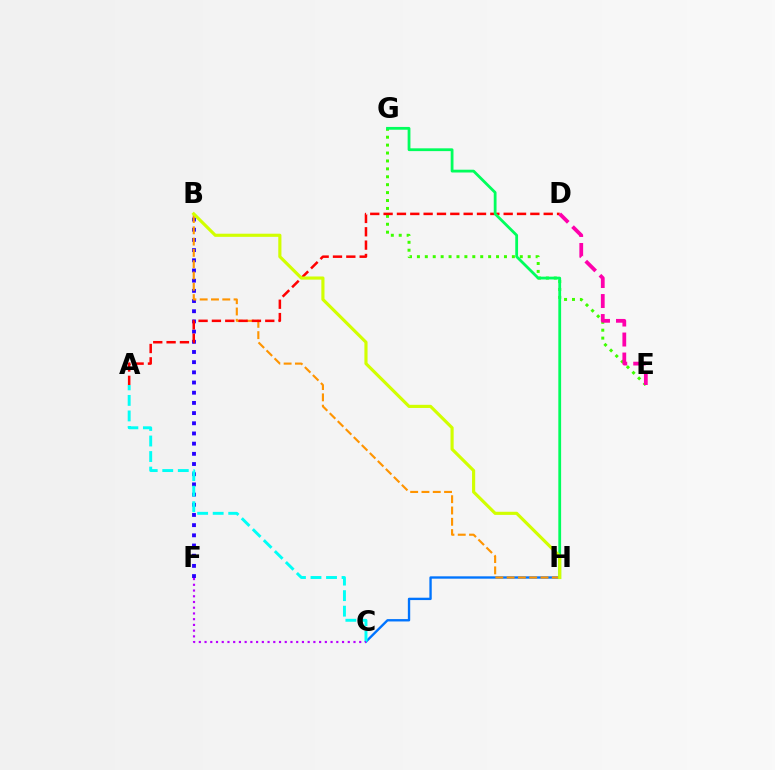{('C', 'H'): [{'color': '#0074ff', 'line_style': 'solid', 'thickness': 1.7}], ('B', 'F'): [{'color': '#2500ff', 'line_style': 'dotted', 'thickness': 2.77}], ('A', 'C'): [{'color': '#00fff6', 'line_style': 'dashed', 'thickness': 2.11}], ('B', 'H'): [{'color': '#ff9400', 'line_style': 'dashed', 'thickness': 1.53}, {'color': '#d1ff00', 'line_style': 'solid', 'thickness': 2.26}], ('E', 'G'): [{'color': '#3dff00', 'line_style': 'dotted', 'thickness': 2.15}], ('C', 'F'): [{'color': '#b900ff', 'line_style': 'dotted', 'thickness': 1.56}], ('A', 'D'): [{'color': '#ff0000', 'line_style': 'dashed', 'thickness': 1.81}], ('D', 'E'): [{'color': '#ff00ac', 'line_style': 'dashed', 'thickness': 2.72}], ('G', 'H'): [{'color': '#00ff5c', 'line_style': 'solid', 'thickness': 2.01}]}